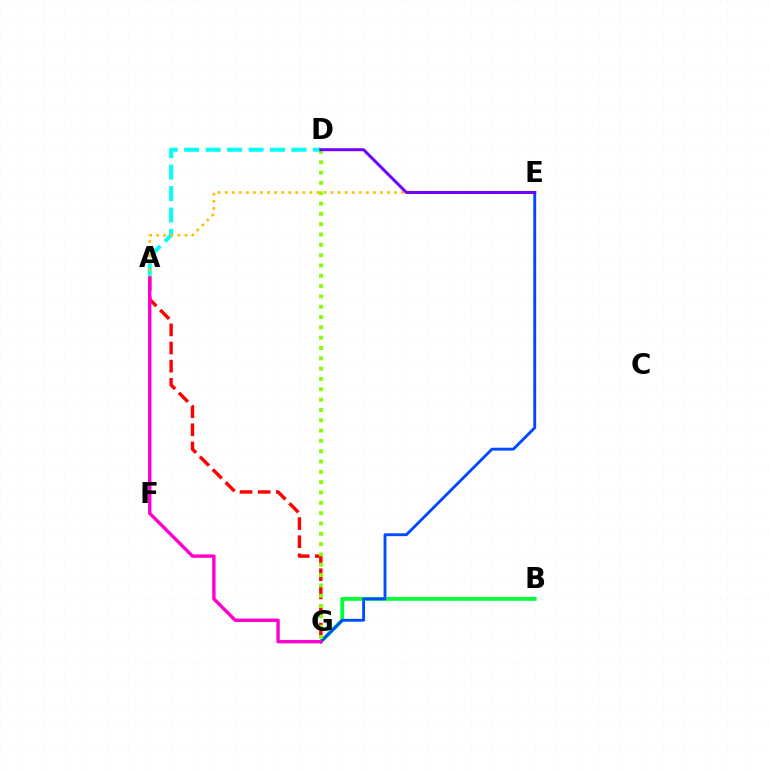{('B', 'G'): [{'color': '#00ff39', 'line_style': 'solid', 'thickness': 2.76}], ('A', 'G'): [{'color': '#ff0000', 'line_style': 'dashed', 'thickness': 2.46}, {'color': '#ff00cf', 'line_style': 'solid', 'thickness': 2.45}], ('E', 'G'): [{'color': '#004bff', 'line_style': 'solid', 'thickness': 2.07}], ('A', 'D'): [{'color': '#00fff6', 'line_style': 'dashed', 'thickness': 2.92}], ('D', 'G'): [{'color': '#84ff00', 'line_style': 'dotted', 'thickness': 2.8}], ('A', 'E'): [{'color': '#ffbd00', 'line_style': 'dotted', 'thickness': 1.92}], ('D', 'E'): [{'color': '#7200ff', 'line_style': 'solid', 'thickness': 2.14}]}